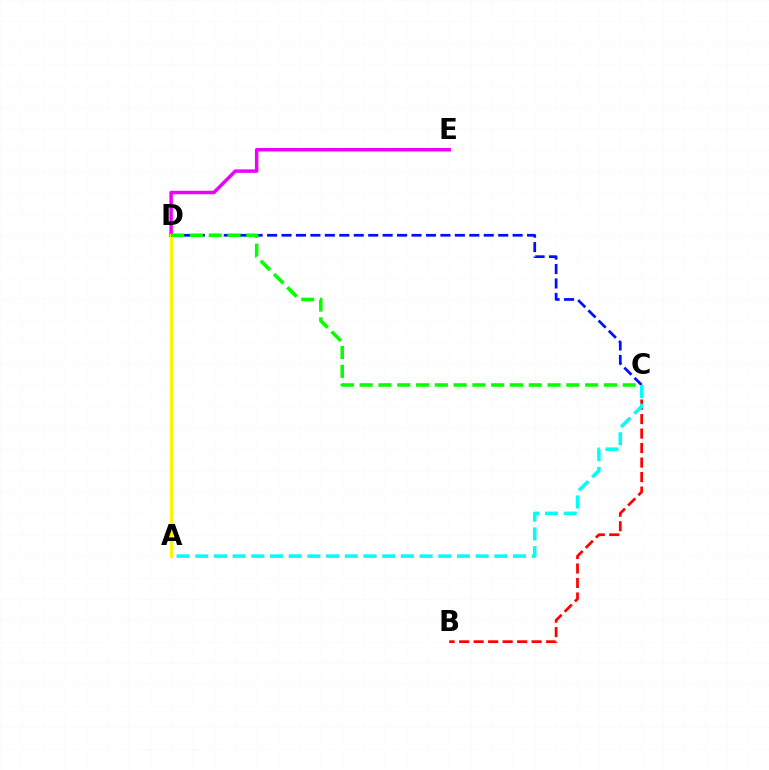{('D', 'E'): [{'color': '#ee00ff', 'line_style': 'solid', 'thickness': 2.5}], ('A', 'D'): [{'color': '#fcf500', 'line_style': 'solid', 'thickness': 2.11}], ('C', 'D'): [{'color': '#0010ff', 'line_style': 'dashed', 'thickness': 1.96}, {'color': '#08ff00', 'line_style': 'dashed', 'thickness': 2.55}], ('B', 'C'): [{'color': '#ff0000', 'line_style': 'dashed', 'thickness': 1.97}], ('A', 'C'): [{'color': '#00fff6', 'line_style': 'dashed', 'thickness': 2.54}]}